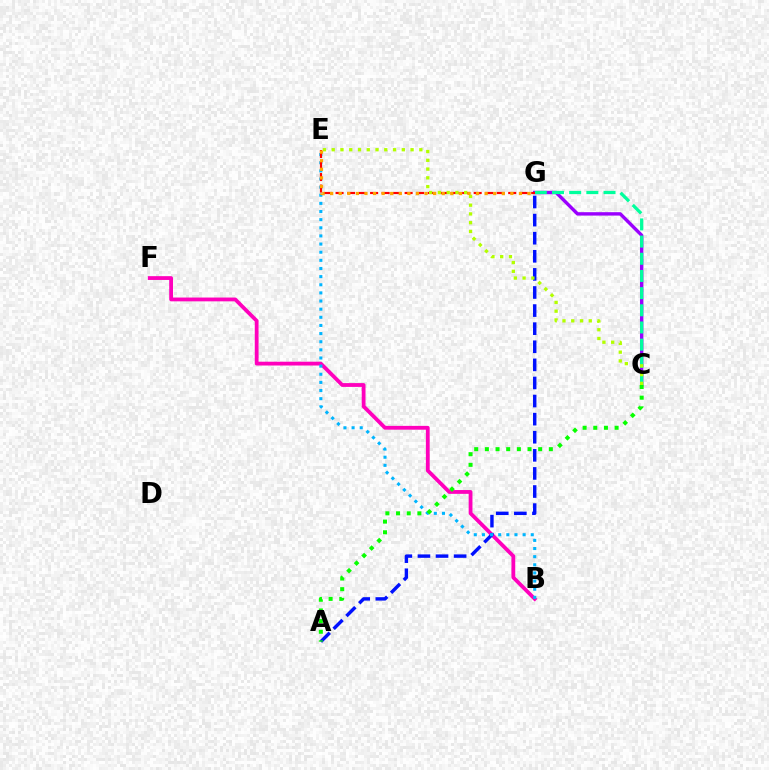{('C', 'G'): [{'color': '#9b00ff', 'line_style': 'solid', 'thickness': 2.44}, {'color': '#00ff9d', 'line_style': 'dashed', 'thickness': 2.33}], ('B', 'F'): [{'color': '#ff00bd', 'line_style': 'solid', 'thickness': 2.74}], ('A', 'G'): [{'color': '#0010ff', 'line_style': 'dashed', 'thickness': 2.46}], ('B', 'E'): [{'color': '#00b5ff', 'line_style': 'dotted', 'thickness': 2.21}], ('E', 'G'): [{'color': '#ff0000', 'line_style': 'dashed', 'thickness': 1.56}, {'color': '#ffa500', 'line_style': 'dotted', 'thickness': 2.33}], ('A', 'C'): [{'color': '#08ff00', 'line_style': 'dotted', 'thickness': 2.9}], ('C', 'E'): [{'color': '#b3ff00', 'line_style': 'dotted', 'thickness': 2.38}]}